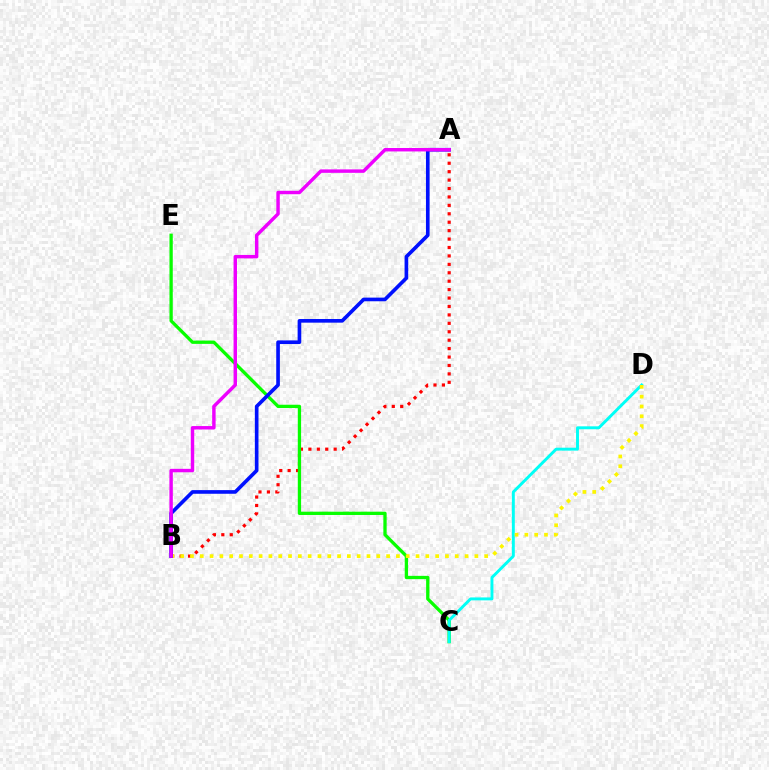{('A', 'B'): [{'color': '#ff0000', 'line_style': 'dotted', 'thickness': 2.29}, {'color': '#0010ff', 'line_style': 'solid', 'thickness': 2.62}, {'color': '#ee00ff', 'line_style': 'solid', 'thickness': 2.48}], ('C', 'E'): [{'color': '#08ff00', 'line_style': 'solid', 'thickness': 2.37}], ('C', 'D'): [{'color': '#00fff6', 'line_style': 'solid', 'thickness': 2.1}], ('B', 'D'): [{'color': '#fcf500', 'line_style': 'dotted', 'thickness': 2.66}]}